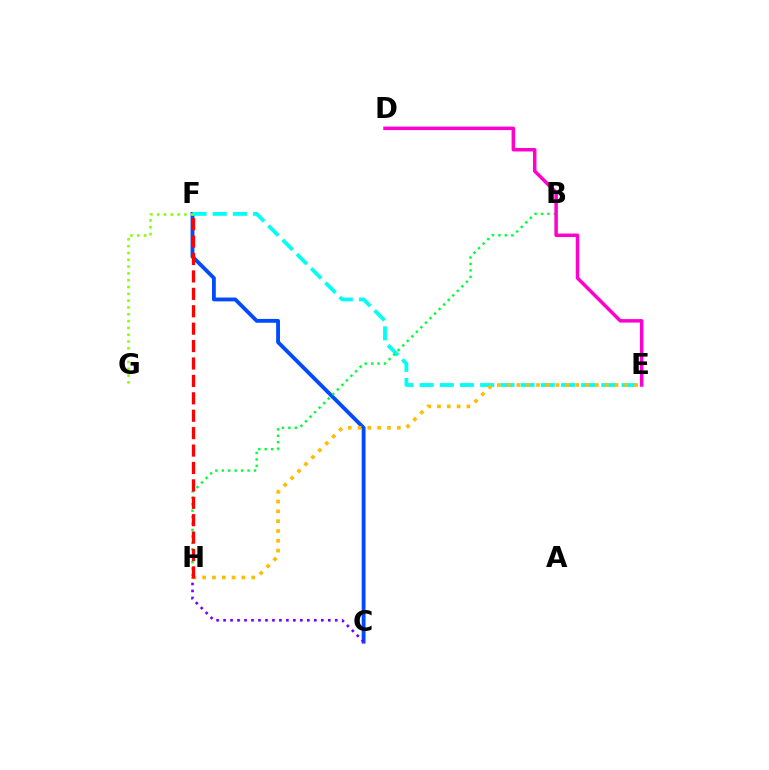{('C', 'F'): [{'color': '#004bff', 'line_style': 'solid', 'thickness': 2.76}], ('E', 'F'): [{'color': '#00fff6', 'line_style': 'dashed', 'thickness': 2.74}], ('B', 'H'): [{'color': '#00ff39', 'line_style': 'dotted', 'thickness': 1.75}], ('C', 'H'): [{'color': '#7200ff', 'line_style': 'dotted', 'thickness': 1.9}], ('E', 'H'): [{'color': '#ffbd00', 'line_style': 'dotted', 'thickness': 2.66}], ('D', 'E'): [{'color': '#ff00cf', 'line_style': 'solid', 'thickness': 2.51}], ('F', 'H'): [{'color': '#ff0000', 'line_style': 'dashed', 'thickness': 2.37}], ('F', 'G'): [{'color': '#84ff00', 'line_style': 'dotted', 'thickness': 1.85}]}